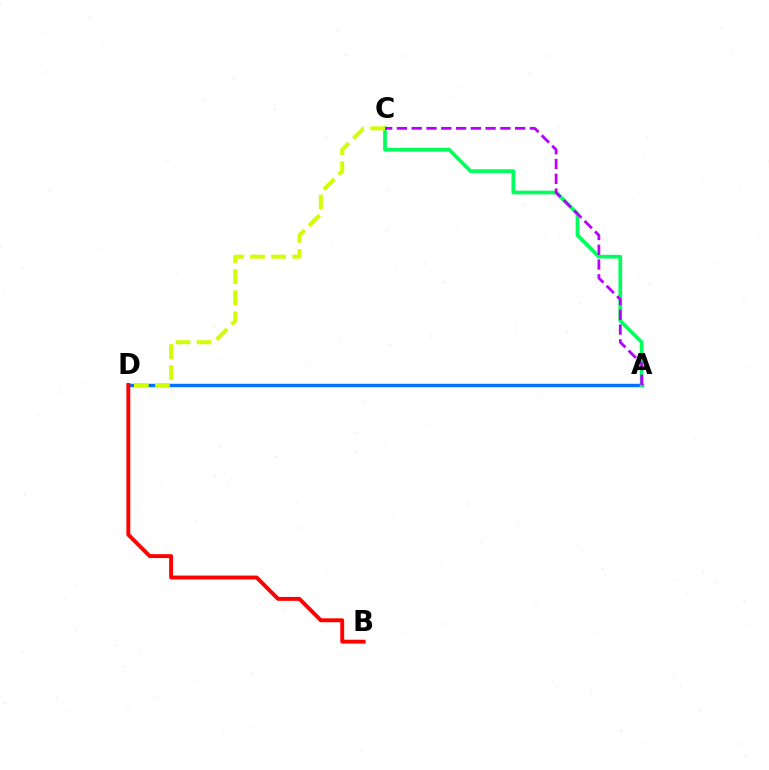{('A', 'D'): [{'color': '#0074ff', 'line_style': 'solid', 'thickness': 2.48}], ('A', 'C'): [{'color': '#00ff5c', 'line_style': 'solid', 'thickness': 2.67}, {'color': '#b900ff', 'line_style': 'dashed', 'thickness': 2.01}], ('C', 'D'): [{'color': '#d1ff00', 'line_style': 'dashed', 'thickness': 2.86}], ('B', 'D'): [{'color': '#ff0000', 'line_style': 'solid', 'thickness': 2.8}]}